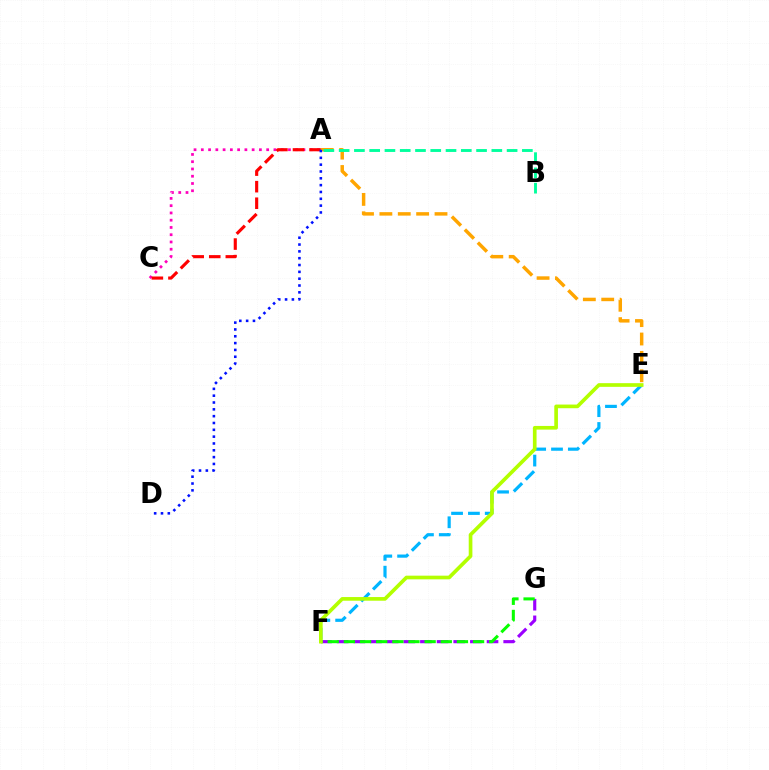{('A', 'C'): [{'color': '#ff00bd', 'line_style': 'dotted', 'thickness': 1.97}, {'color': '#ff0000', 'line_style': 'dashed', 'thickness': 2.25}], ('E', 'F'): [{'color': '#00b5ff', 'line_style': 'dashed', 'thickness': 2.29}, {'color': '#b3ff00', 'line_style': 'solid', 'thickness': 2.64}], ('A', 'E'): [{'color': '#ffa500', 'line_style': 'dashed', 'thickness': 2.5}], ('F', 'G'): [{'color': '#9b00ff', 'line_style': 'dashed', 'thickness': 2.26}, {'color': '#08ff00', 'line_style': 'dashed', 'thickness': 2.19}], ('A', 'B'): [{'color': '#00ff9d', 'line_style': 'dashed', 'thickness': 2.07}], ('A', 'D'): [{'color': '#0010ff', 'line_style': 'dotted', 'thickness': 1.85}]}